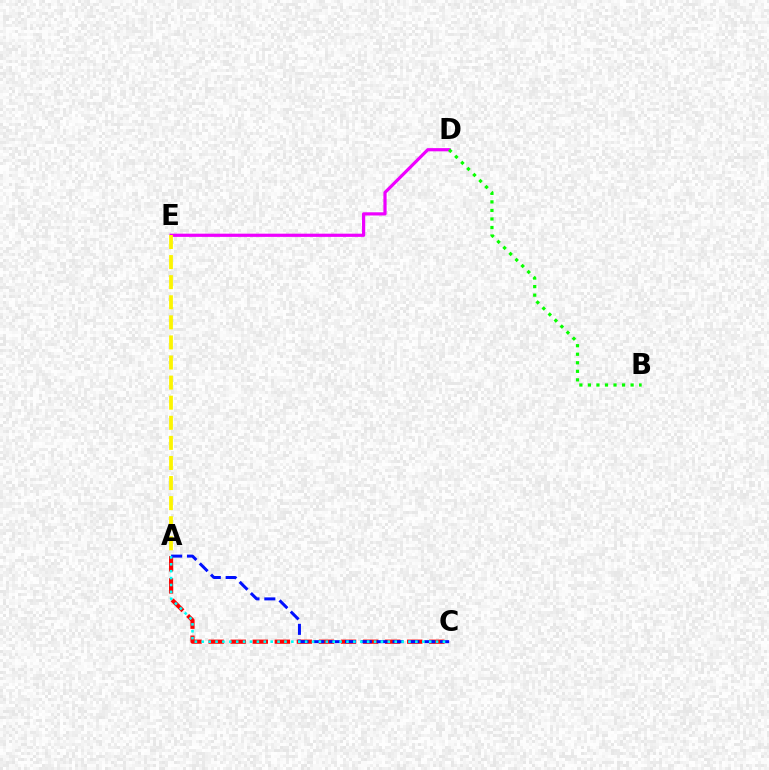{('D', 'E'): [{'color': '#ee00ff', 'line_style': 'solid', 'thickness': 2.31}], ('A', 'C'): [{'color': '#ff0000', 'line_style': 'dashed', 'thickness': 3.0}, {'color': '#0010ff', 'line_style': 'dashed', 'thickness': 2.15}, {'color': '#00fff6', 'line_style': 'dotted', 'thickness': 1.87}], ('A', 'E'): [{'color': '#fcf500', 'line_style': 'dashed', 'thickness': 2.73}], ('B', 'D'): [{'color': '#08ff00', 'line_style': 'dotted', 'thickness': 2.32}]}